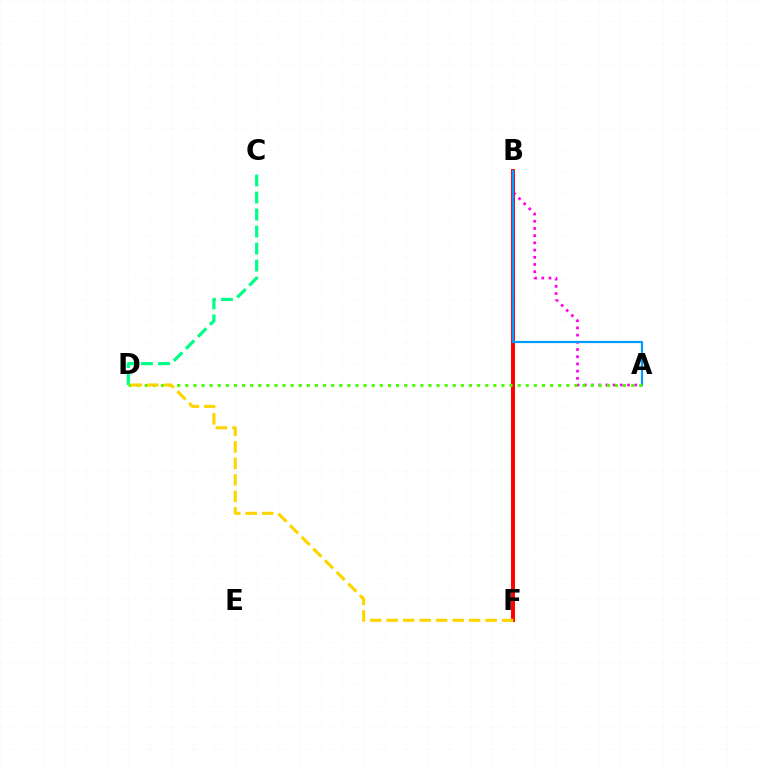{('A', 'B'): [{'color': '#ff00ed', 'line_style': 'dotted', 'thickness': 1.96}, {'color': '#009eff', 'line_style': 'solid', 'thickness': 1.61}], ('B', 'F'): [{'color': '#3700ff', 'line_style': 'dotted', 'thickness': 1.61}, {'color': '#ff0000', 'line_style': 'solid', 'thickness': 2.83}], ('C', 'D'): [{'color': '#00ff86', 'line_style': 'dashed', 'thickness': 2.31}], ('A', 'D'): [{'color': '#4fff00', 'line_style': 'dotted', 'thickness': 2.2}], ('D', 'F'): [{'color': '#ffd500', 'line_style': 'dashed', 'thickness': 2.24}]}